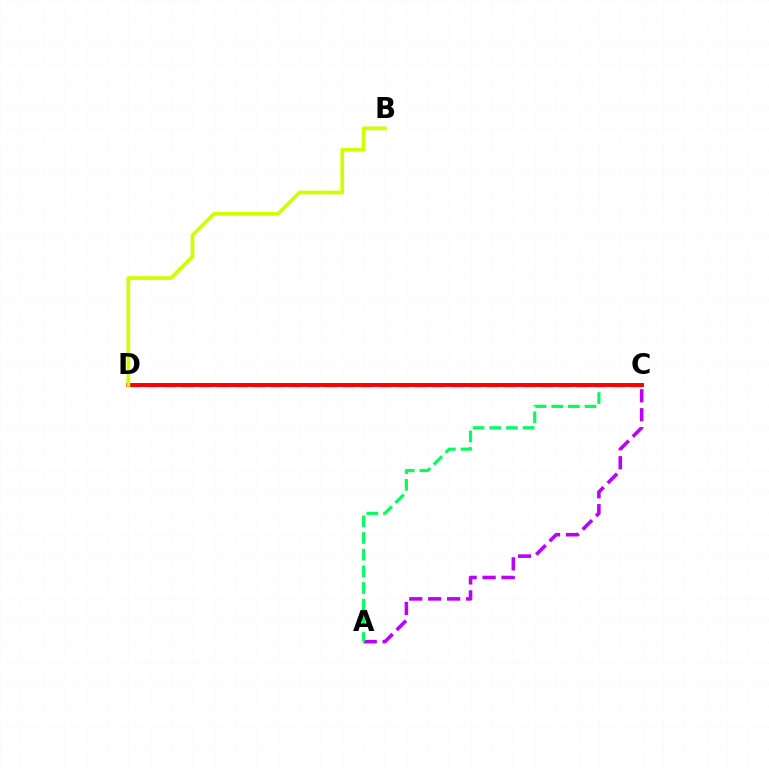{('C', 'D'): [{'color': '#0074ff', 'line_style': 'dashed', 'thickness': 2.44}, {'color': '#ff0000', 'line_style': 'solid', 'thickness': 2.85}], ('A', 'C'): [{'color': '#b900ff', 'line_style': 'dashed', 'thickness': 2.57}, {'color': '#00ff5c', 'line_style': 'dashed', 'thickness': 2.27}], ('B', 'D'): [{'color': '#d1ff00', 'line_style': 'solid', 'thickness': 2.68}]}